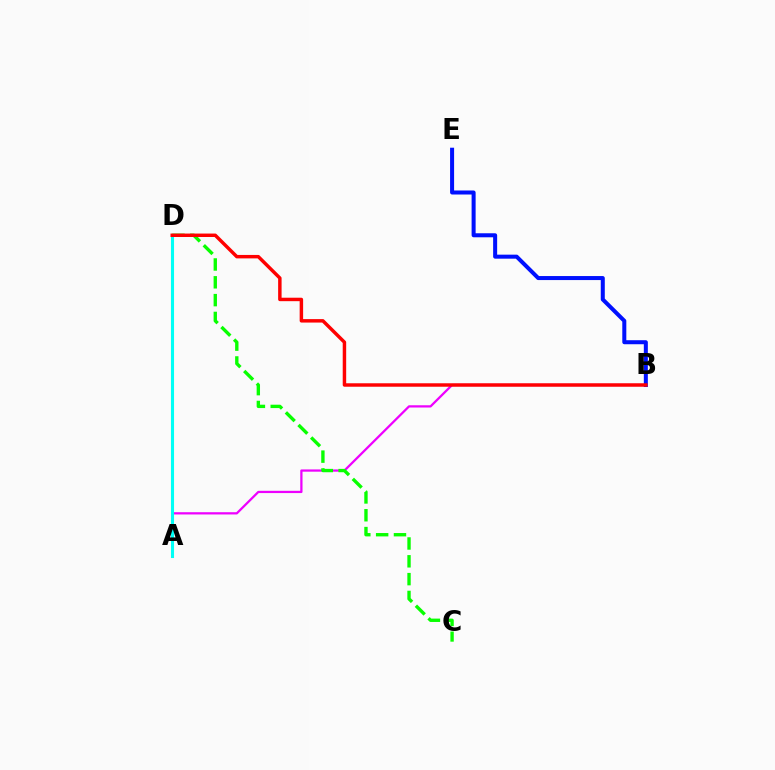{('A', 'B'): [{'color': '#ee00ff', 'line_style': 'solid', 'thickness': 1.62}], ('A', 'D'): [{'color': '#fcf500', 'line_style': 'solid', 'thickness': 2.16}, {'color': '#00fff6', 'line_style': 'solid', 'thickness': 2.22}], ('C', 'D'): [{'color': '#08ff00', 'line_style': 'dashed', 'thickness': 2.42}], ('B', 'E'): [{'color': '#0010ff', 'line_style': 'solid', 'thickness': 2.9}], ('B', 'D'): [{'color': '#ff0000', 'line_style': 'solid', 'thickness': 2.49}]}